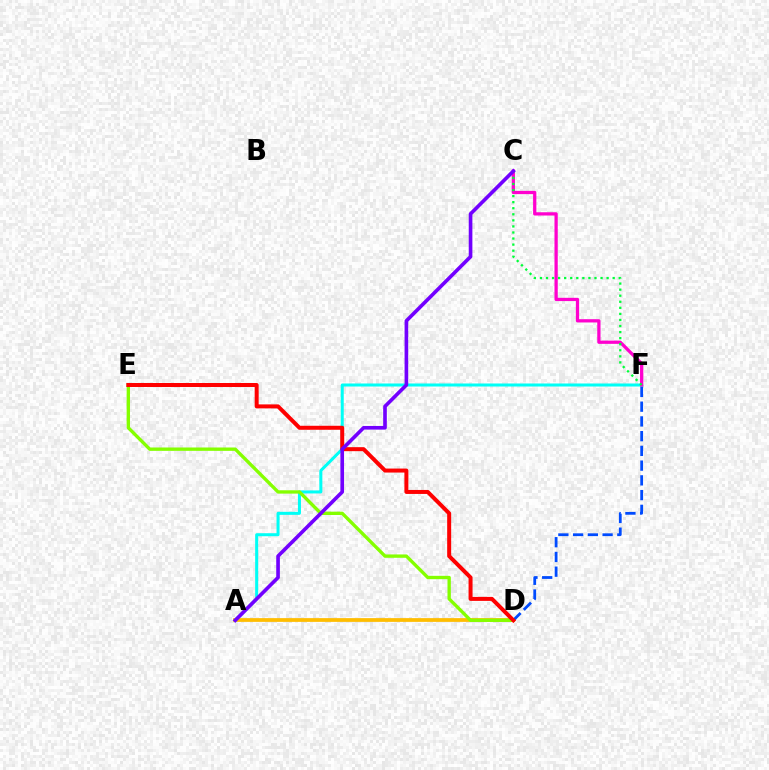{('A', 'D'): [{'color': '#ffbd00', 'line_style': 'solid', 'thickness': 2.7}], ('A', 'F'): [{'color': '#00fff6', 'line_style': 'solid', 'thickness': 2.18}], ('D', 'E'): [{'color': '#84ff00', 'line_style': 'solid', 'thickness': 2.41}, {'color': '#ff0000', 'line_style': 'solid', 'thickness': 2.88}], ('C', 'F'): [{'color': '#ff00cf', 'line_style': 'solid', 'thickness': 2.35}, {'color': '#00ff39', 'line_style': 'dotted', 'thickness': 1.65}], ('D', 'F'): [{'color': '#004bff', 'line_style': 'dashed', 'thickness': 2.0}], ('A', 'C'): [{'color': '#7200ff', 'line_style': 'solid', 'thickness': 2.62}]}